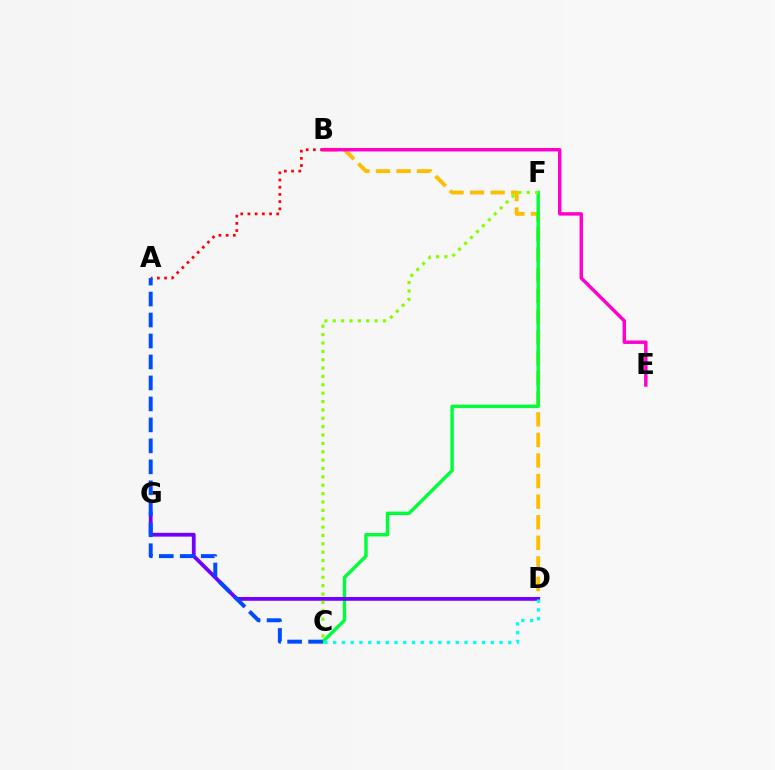{('B', 'D'): [{'color': '#ffbd00', 'line_style': 'dashed', 'thickness': 2.79}], ('A', 'B'): [{'color': '#ff0000', 'line_style': 'dotted', 'thickness': 1.96}], ('C', 'F'): [{'color': '#00ff39', 'line_style': 'solid', 'thickness': 2.47}, {'color': '#84ff00', 'line_style': 'dotted', 'thickness': 2.27}], ('D', 'G'): [{'color': '#7200ff', 'line_style': 'solid', 'thickness': 2.73}], ('A', 'C'): [{'color': '#004bff', 'line_style': 'dashed', 'thickness': 2.85}], ('B', 'E'): [{'color': '#ff00cf', 'line_style': 'solid', 'thickness': 2.47}], ('C', 'D'): [{'color': '#00fff6', 'line_style': 'dotted', 'thickness': 2.38}]}